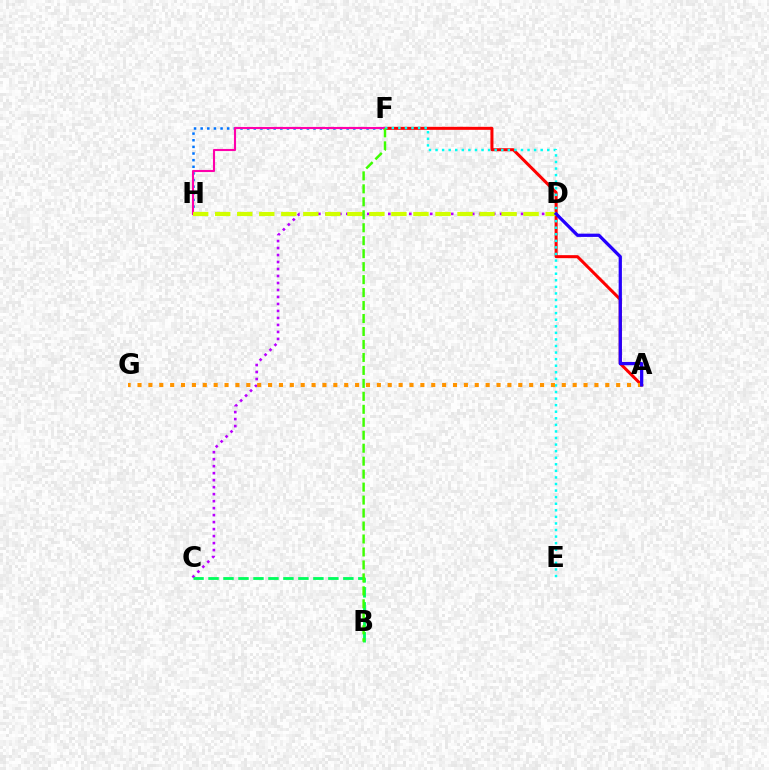{('F', 'H'): [{'color': '#0074ff', 'line_style': 'dotted', 'thickness': 1.8}, {'color': '#ff00ac', 'line_style': 'solid', 'thickness': 1.52}], ('A', 'F'): [{'color': '#ff0000', 'line_style': 'solid', 'thickness': 2.18}], ('C', 'D'): [{'color': '#b900ff', 'line_style': 'dotted', 'thickness': 1.9}], ('E', 'F'): [{'color': '#00fff6', 'line_style': 'dotted', 'thickness': 1.79}], ('A', 'G'): [{'color': '#ff9400', 'line_style': 'dotted', 'thickness': 2.96}], ('D', 'H'): [{'color': '#d1ff00', 'line_style': 'dashed', 'thickness': 2.99}], ('A', 'D'): [{'color': '#2500ff', 'line_style': 'solid', 'thickness': 2.35}], ('B', 'C'): [{'color': '#00ff5c', 'line_style': 'dashed', 'thickness': 2.04}], ('B', 'F'): [{'color': '#3dff00', 'line_style': 'dashed', 'thickness': 1.76}]}